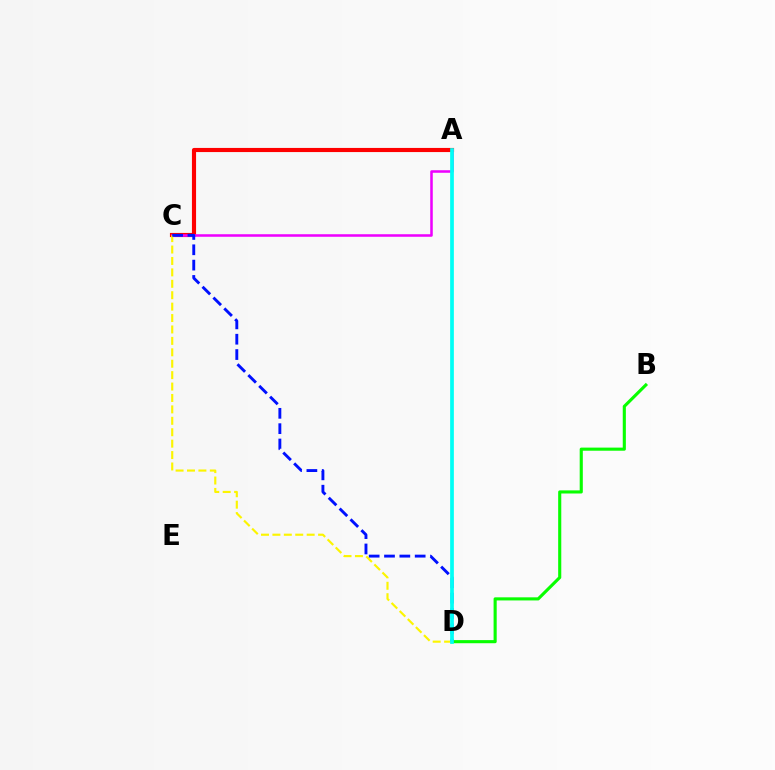{('A', 'C'): [{'color': '#ff0000', 'line_style': 'solid', 'thickness': 2.98}, {'color': '#ee00ff', 'line_style': 'solid', 'thickness': 1.83}], ('B', 'D'): [{'color': '#08ff00', 'line_style': 'solid', 'thickness': 2.24}], ('C', 'D'): [{'color': '#fcf500', 'line_style': 'dashed', 'thickness': 1.55}, {'color': '#0010ff', 'line_style': 'dashed', 'thickness': 2.08}], ('A', 'D'): [{'color': '#00fff6', 'line_style': 'solid', 'thickness': 2.67}]}